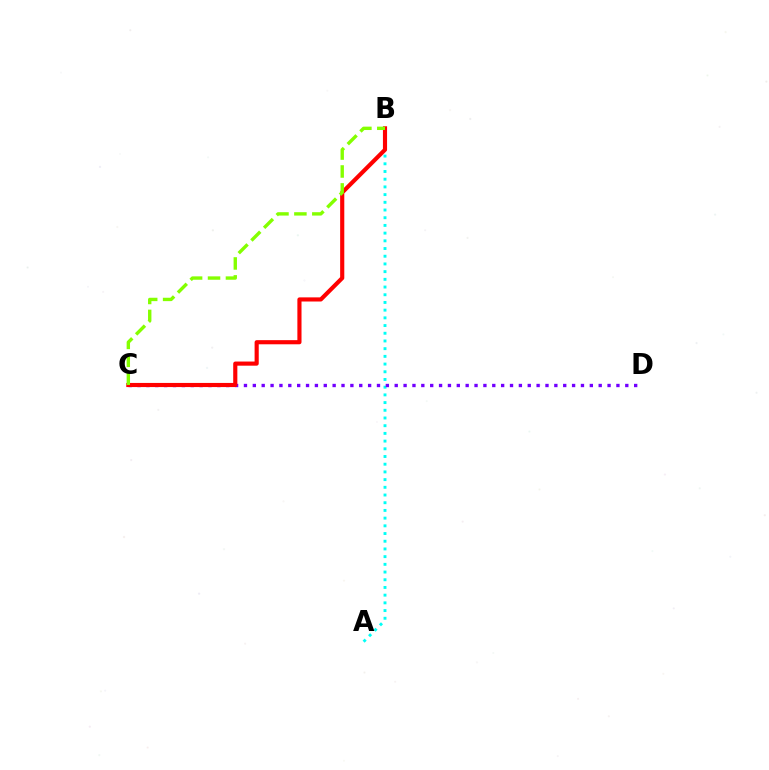{('A', 'B'): [{'color': '#00fff6', 'line_style': 'dotted', 'thickness': 2.09}], ('C', 'D'): [{'color': '#7200ff', 'line_style': 'dotted', 'thickness': 2.41}], ('B', 'C'): [{'color': '#ff0000', 'line_style': 'solid', 'thickness': 2.98}, {'color': '#84ff00', 'line_style': 'dashed', 'thickness': 2.44}]}